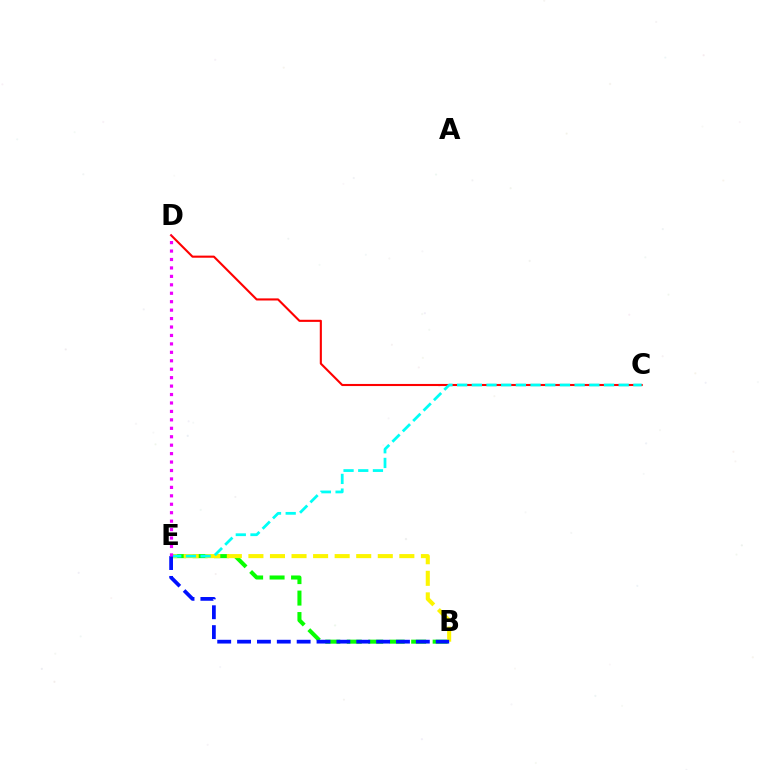{('B', 'E'): [{'color': '#08ff00', 'line_style': 'dashed', 'thickness': 2.92}, {'color': '#fcf500', 'line_style': 'dashed', 'thickness': 2.93}, {'color': '#0010ff', 'line_style': 'dashed', 'thickness': 2.7}], ('C', 'D'): [{'color': '#ff0000', 'line_style': 'solid', 'thickness': 1.52}], ('C', 'E'): [{'color': '#00fff6', 'line_style': 'dashed', 'thickness': 2.0}], ('D', 'E'): [{'color': '#ee00ff', 'line_style': 'dotted', 'thickness': 2.29}]}